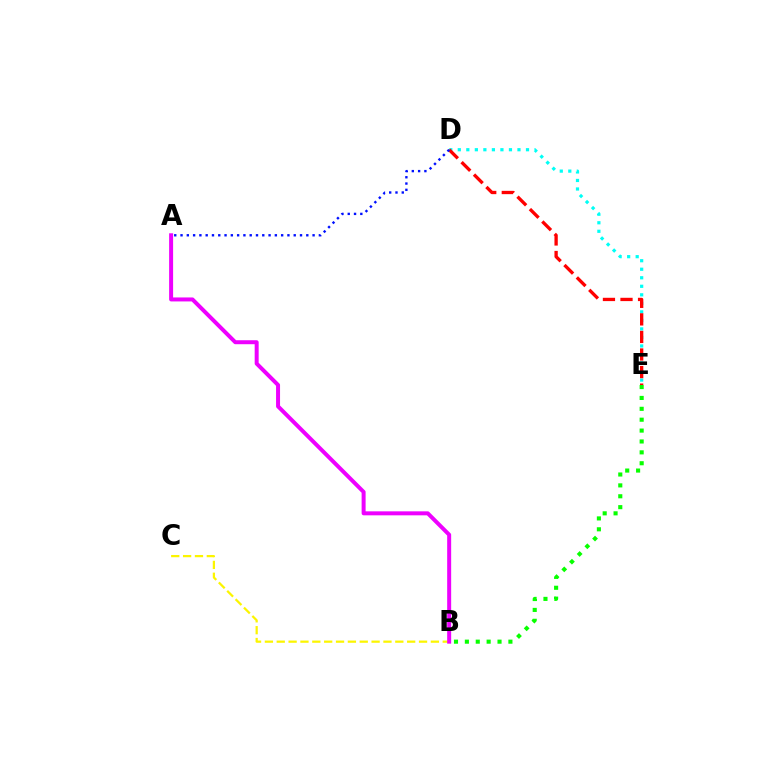{('D', 'E'): [{'color': '#00fff6', 'line_style': 'dotted', 'thickness': 2.32}, {'color': '#ff0000', 'line_style': 'dashed', 'thickness': 2.38}], ('B', 'C'): [{'color': '#fcf500', 'line_style': 'dashed', 'thickness': 1.61}], ('B', 'E'): [{'color': '#08ff00', 'line_style': 'dotted', 'thickness': 2.96}], ('A', 'B'): [{'color': '#ee00ff', 'line_style': 'solid', 'thickness': 2.87}], ('A', 'D'): [{'color': '#0010ff', 'line_style': 'dotted', 'thickness': 1.71}]}